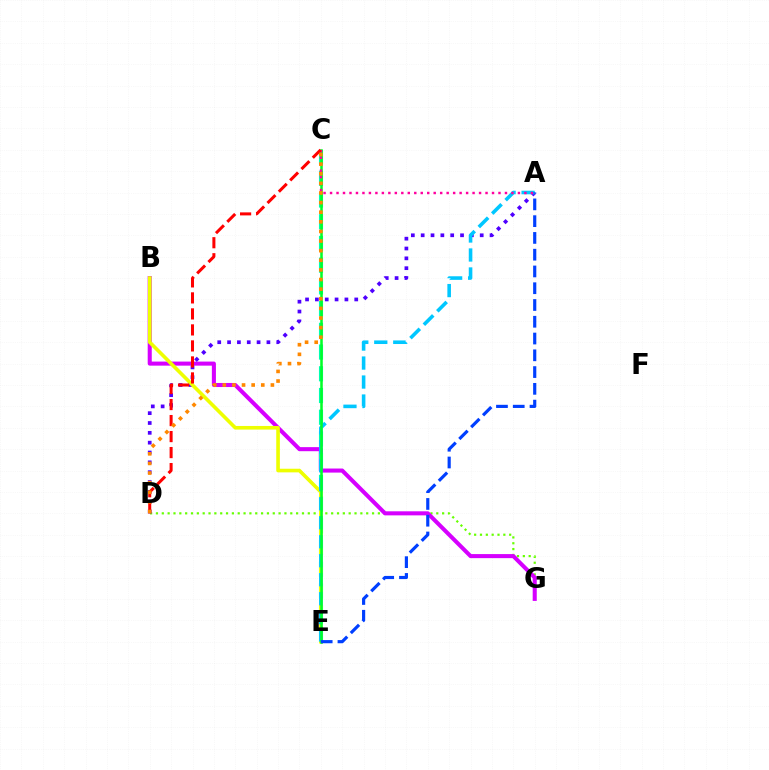{('D', 'G'): [{'color': '#66ff00', 'line_style': 'dotted', 'thickness': 1.59}], ('B', 'G'): [{'color': '#d600ff', 'line_style': 'solid', 'thickness': 2.92}], ('C', 'E'): [{'color': '#00ffaf', 'line_style': 'dashed', 'thickness': 2.95}, {'color': '#00ff27', 'line_style': 'solid', 'thickness': 1.83}], ('A', 'D'): [{'color': '#4f00ff', 'line_style': 'dotted', 'thickness': 2.67}], ('B', 'E'): [{'color': '#eeff00', 'line_style': 'solid', 'thickness': 2.61}], ('A', 'E'): [{'color': '#00c7ff', 'line_style': 'dashed', 'thickness': 2.58}, {'color': '#003fff', 'line_style': 'dashed', 'thickness': 2.28}], ('A', 'C'): [{'color': '#ff00a0', 'line_style': 'dotted', 'thickness': 1.76}], ('C', 'D'): [{'color': '#ff0000', 'line_style': 'dashed', 'thickness': 2.17}, {'color': '#ff8800', 'line_style': 'dotted', 'thickness': 2.61}]}